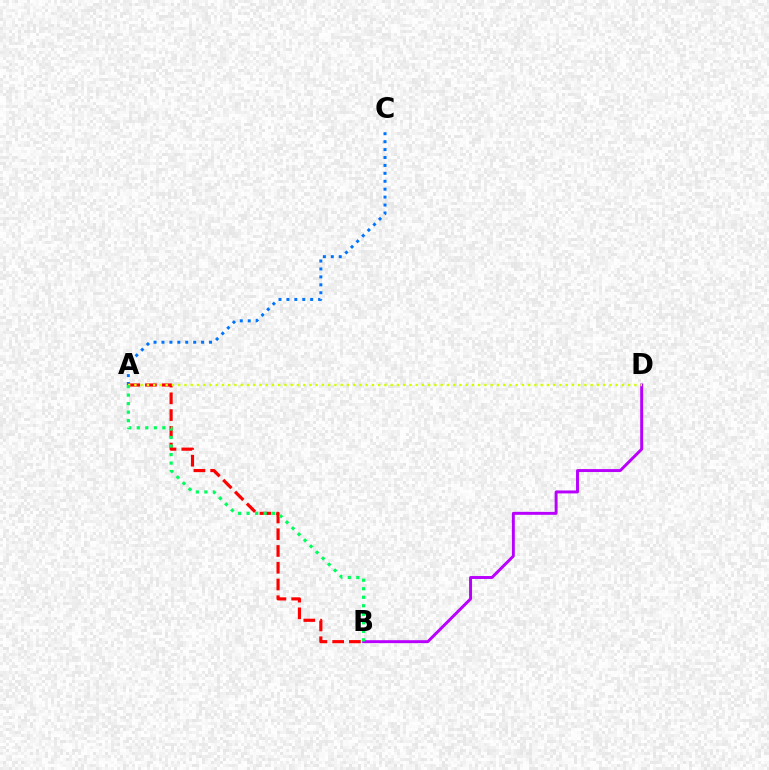{('A', 'C'): [{'color': '#0074ff', 'line_style': 'dotted', 'thickness': 2.15}], ('A', 'B'): [{'color': '#ff0000', 'line_style': 'dashed', 'thickness': 2.28}, {'color': '#00ff5c', 'line_style': 'dotted', 'thickness': 2.31}], ('B', 'D'): [{'color': '#b900ff', 'line_style': 'solid', 'thickness': 2.12}], ('A', 'D'): [{'color': '#d1ff00', 'line_style': 'dotted', 'thickness': 1.7}]}